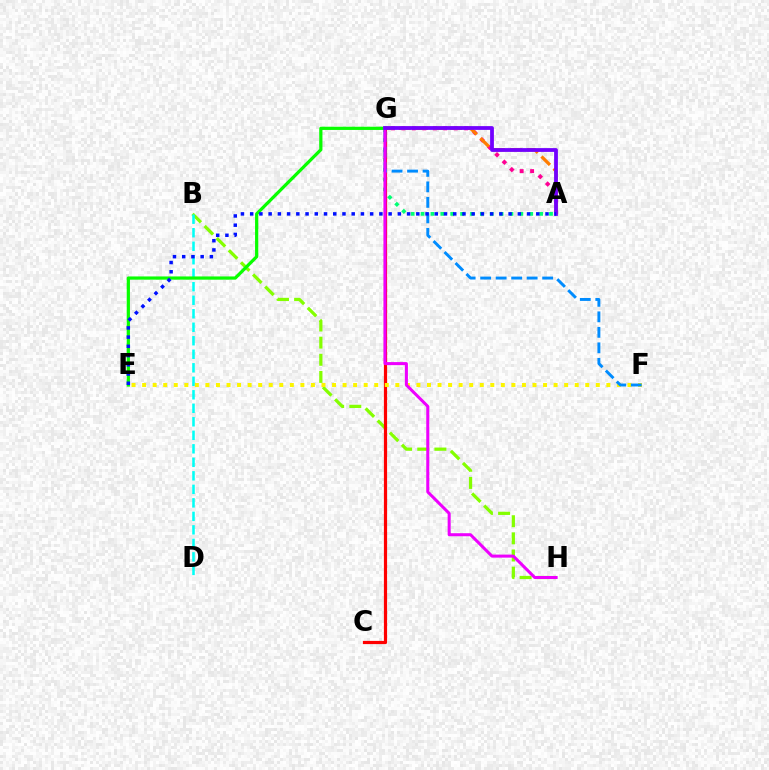{('A', 'G'): [{'color': '#ff0094', 'line_style': 'dotted', 'thickness': 2.84}, {'color': '#00ff74', 'line_style': 'dotted', 'thickness': 2.68}, {'color': '#ff7c00', 'line_style': 'dashed', 'thickness': 2.33}, {'color': '#7200ff', 'line_style': 'solid', 'thickness': 2.72}], ('B', 'H'): [{'color': '#84ff00', 'line_style': 'dashed', 'thickness': 2.33}], ('B', 'D'): [{'color': '#00fff6', 'line_style': 'dashed', 'thickness': 1.83}], ('C', 'G'): [{'color': '#ff0000', 'line_style': 'solid', 'thickness': 2.3}], ('E', 'G'): [{'color': '#08ff00', 'line_style': 'solid', 'thickness': 2.32}], ('E', 'F'): [{'color': '#fcf500', 'line_style': 'dotted', 'thickness': 2.87}], ('F', 'G'): [{'color': '#008cff', 'line_style': 'dashed', 'thickness': 2.11}], ('G', 'H'): [{'color': '#ee00ff', 'line_style': 'solid', 'thickness': 2.18}], ('A', 'E'): [{'color': '#0010ff', 'line_style': 'dotted', 'thickness': 2.51}]}